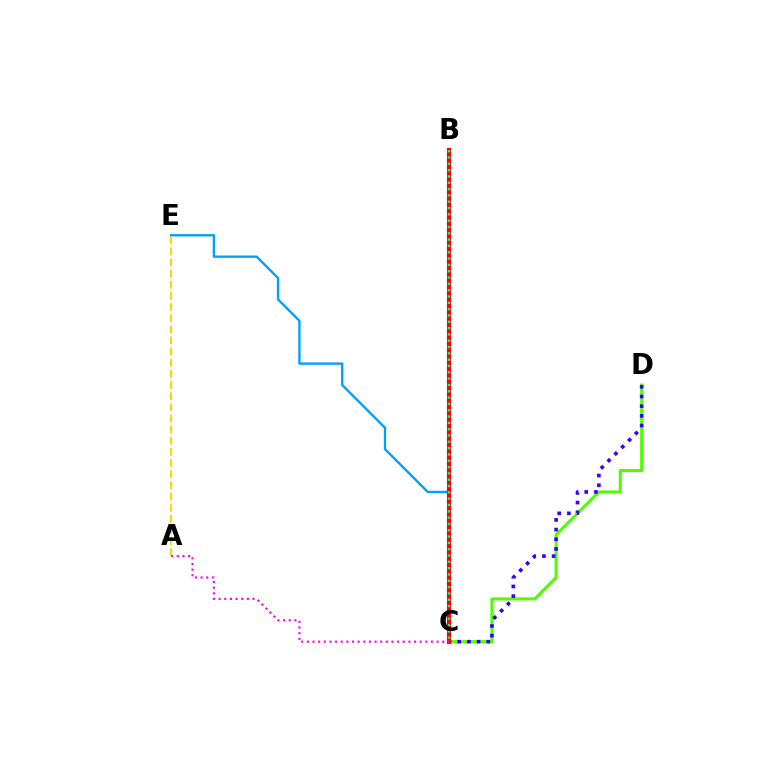{('C', 'D'): [{'color': '#4fff00', 'line_style': 'solid', 'thickness': 2.2}, {'color': '#3700ff', 'line_style': 'dotted', 'thickness': 2.63}], ('C', 'E'): [{'color': '#009eff', 'line_style': 'solid', 'thickness': 1.69}], ('A', 'E'): [{'color': '#ffd500', 'line_style': 'dashed', 'thickness': 1.51}], ('B', 'C'): [{'color': '#ff0000', 'line_style': 'solid', 'thickness': 2.99}, {'color': '#00ff86', 'line_style': 'dotted', 'thickness': 1.72}], ('A', 'C'): [{'color': '#ff00ed', 'line_style': 'dotted', 'thickness': 1.53}]}